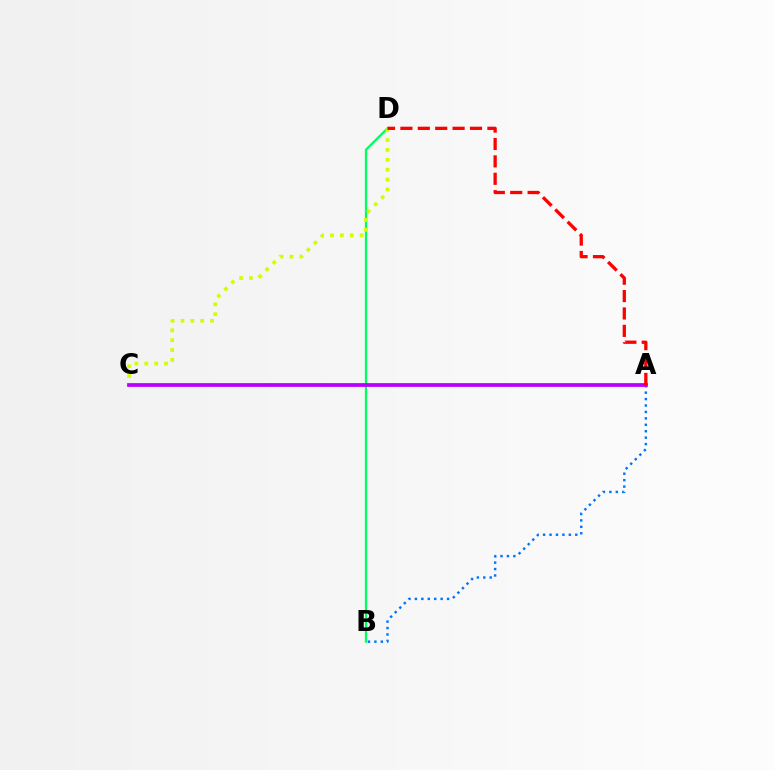{('B', 'D'): [{'color': '#00ff5c', 'line_style': 'solid', 'thickness': 1.6}], ('C', 'D'): [{'color': '#d1ff00', 'line_style': 'dotted', 'thickness': 2.68}], ('A', 'B'): [{'color': '#0074ff', 'line_style': 'dotted', 'thickness': 1.75}], ('A', 'C'): [{'color': '#b900ff', 'line_style': 'solid', 'thickness': 2.7}], ('A', 'D'): [{'color': '#ff0000', 'line_style': 'dashed', 'thickness': 2.36}]}